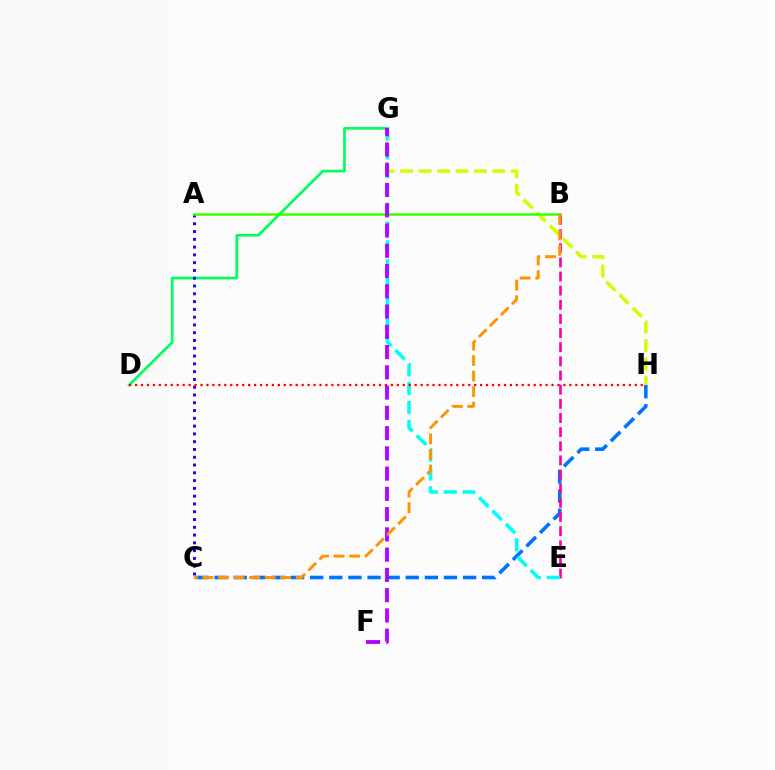{('D', 'G'): [{'color': '#00ff5c', 'line_style': 'solid', 'thickness': 1.95}], ('C', 'H'): [{'color': '#0074ff', 'line_style': 'dashed', 'thickness': 2.6}], ('A', 'C'): [{'color': '#2500ff', 'line_style': 'dotted', 'thickness': 2.11}], ('G', 'H'): [{'color': '#d1ff00', 'line_style': 'dashed', 'thickness': 2.51}], ('B', 'E'): [{'color': '#ff00ac', 'line_style': 'dashed', 'thickness': 1.92}], ('E', 'G'): [{'color': '#00fff6', 'line_style': 'dashed', 'thickness': 2.56}], ('D', 'H'): [{'color': '#ff0000', 'line_style': 'dotted', 'thickness': 1.62}], ('A', 'B'): [{'color': '#3dff00', 'line_style': 'solid', 'thickness': 1.82}], ('F', 'G'): [{'color': '#b900ff', 'line_style': 'dashed', 'thickness': 2.75}], ('B', 'C'): [{'color': '#ff9400', 'line_style': 'dashed', 'thickness': 2.11}]}